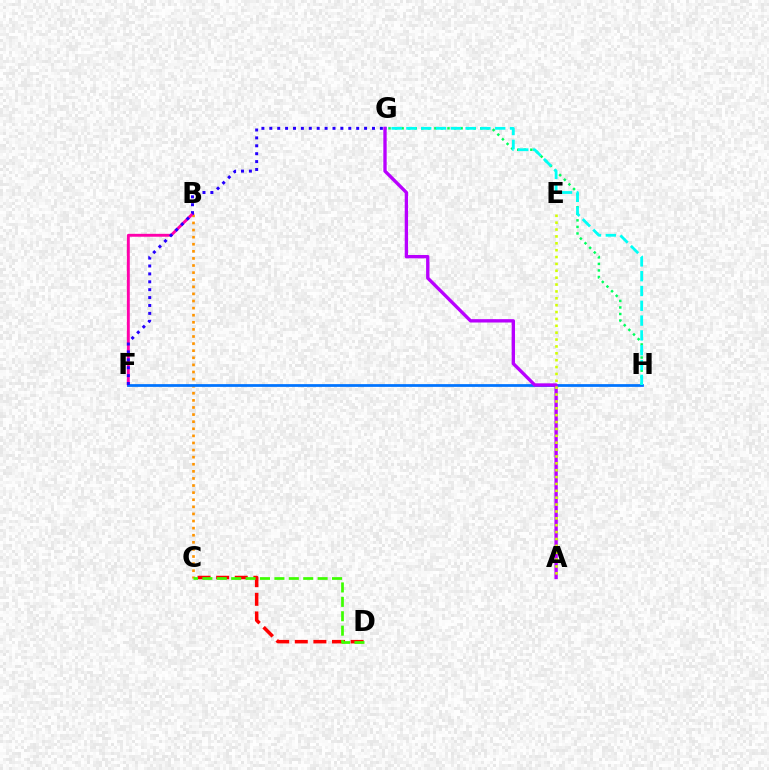{('C', 'D'): [{'color': '#ff0000', 'line_style': 'dashed', 'thickness': 2.53}, {'color': '#3dff00', 'line_style': 'dashed', 'thickness': 1.96}], ('B', 'C'): [{'color': '#ff9400', 'line_style': 'dotted', 'thickness': 1.93}], ('B', 'F'): [{'color': '#ff00ac', 'line_style': 'solid', 'thickness': 2.09}], ('F', 'H'): [{'color': '#0074ff', 'line_style': 'solid', 'thickness': 1.98}], ('G', 'H'): [{'color': '#00ff5c', 'line_style': 'dotted', 'thickness': 1.78}, {'color': '#00fff6', 'line_style': 'dashed', 'thickness': 2.01}], ('F', 'G'): [{'color': '#2500ff', 'line_style': 'dotted', 'thickness': 2.15}], ('A', 'G'): [{'color': '#b900ff', 'line_style': 'solid', 'thickness': 2.41}], ('A', 'E'): [{'color': '#d1ff00', 'line_style': 'dotted', 'thickness': 1.87}]}